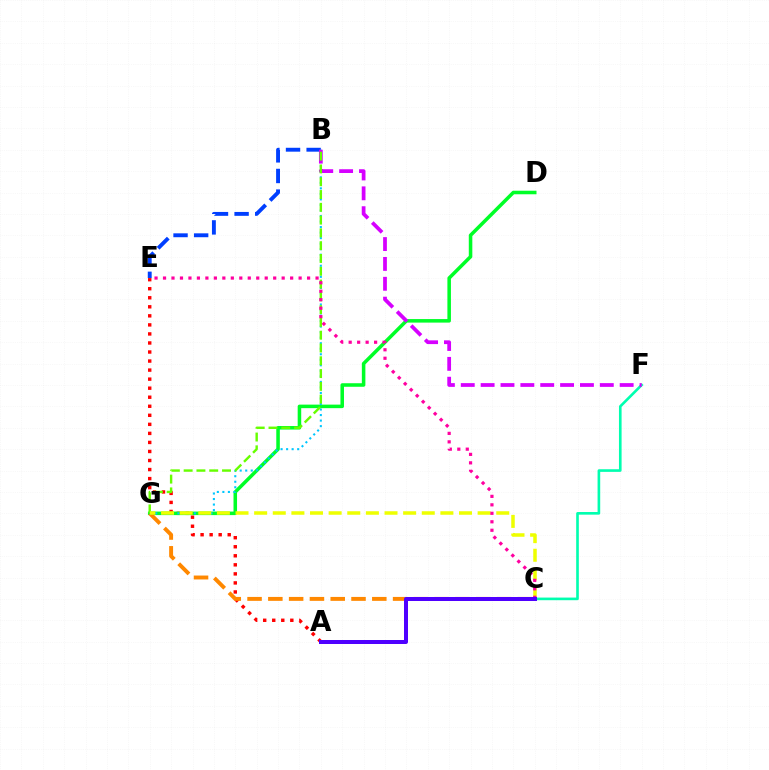{('B', 'E'): [{'color': '#003fff', 'line_style': 'dashed', 'thickness': 2.8}], ('A', 'E'): [{'color': '#ff0000', 'line_style': 'dotted', 'thickness': 2.46}], ('C', 'F'): [{'color': '#00ffaf', 'line_style': 'solid', 'thickness': 1.9}], ('D', 'G'): [{'color': '#00ff27', 'line_style': 'solid', 'thickness': 2.55}], ('C', 'G'): [{'color': '#ff8800', 'line_style': 'dashed', 'thickness': 2.82}, {'color': '#eeff00', 'line_style': 'dashed', 'thickness': 2.53}], ('B', 'G'): [{'color': '#00c7ff', 'line_style': 'dotted', 'thickness': 1.5}, {'color': '#66ff00', 'line_style': 'dashed', 'thickness': 1.74}], ('B', 'F'): [{'color': '#d600ff', 'line_style': 'dashed', 'thickness': 2.7}], ('C', 'E'): [{'color': '#ff00a0', 'line_style': 'dotted', 'thickness': 2.3}], ('A', 'C'): [{'color': '#4f00ff', 'line_style': 'solid', 'thickness': 2.87}]}